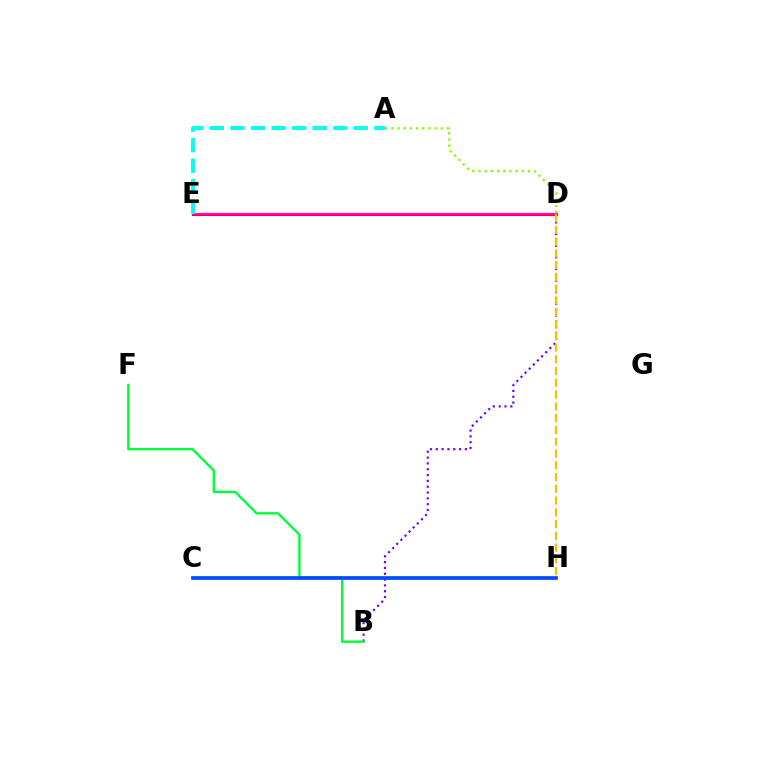{('D', 'E'): [{'color': '#ff0000', 'line_style': 'solid', 'thickness': 2.21}, {'color': '#ff00cf', 'line_style': 'solid', 'thickness': 1.52}], ('B', 'D'): [{'color': '#7200ff', 'line_style': 'dotted', 'thickness': 1.58}], ('B', 'F'): [{'color': '#00ff39', 'line_style': 'solid', 'thickness': 1.73}], ('A', 'E'): [{'color': '#00fff6', 'line_style': 'dashed', 'thickness': 2.79}], ('C', 'H'): [{'color': '#004bff', 'line_style': 'solid', 'thickness': 2.66}], ('A', 'D'): [{'color': '#84ff00', 'line_style': 'dotted', 'thickness': 1.68}], ('D', 'H'): [{'color': '#ffbd00', 'line_style': 'dashed', 'thickness': 1.6}]}